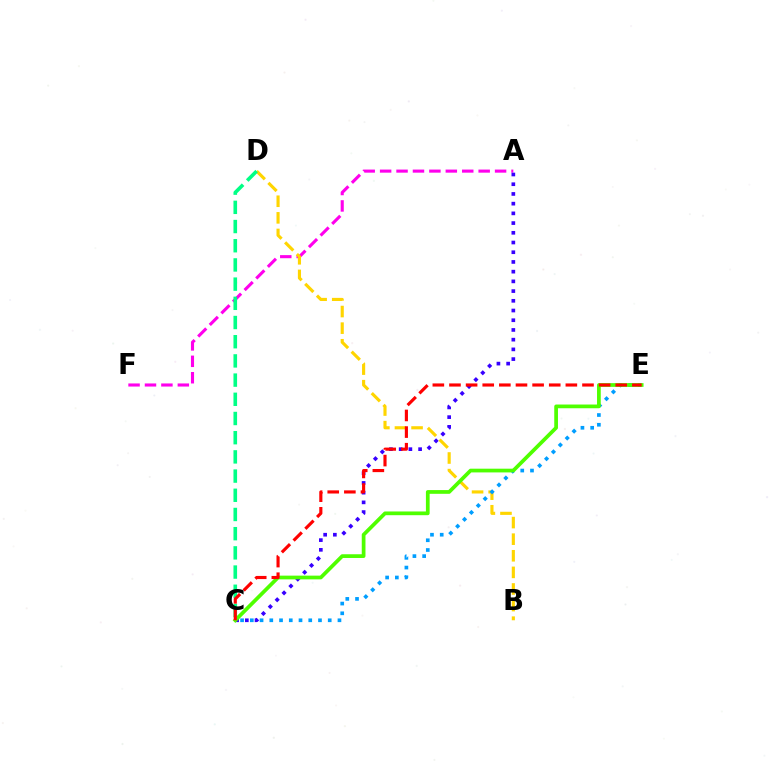{('A', 'F'): [{'color': '#ff00ed', 'line_style': 'dashed', 'thickness': 2.23}], ('A', 'C'): [{'color': '#3700ff', 'line_style': 'dotted', 'thickness': 2.64}], ('B', 'D'): [{'color': '#ffd500', 'line_style': 'dashed', 'thickness': 2.26}], ('C', 'D'): [{'color': '#00ff86', 'line_style': 'dashed', 'thickness': 2.61}], ('C', 'E'): [{'color': '#009eff', 'line_style': 'dotted', 'thickness': 2.65}, {'color': '#4fff00', 'line_style': 'solid', 'thickness': 2.68}, {'color': '#ff0000', 'line_style': 'dashed', 'thickness': 2.26}]}